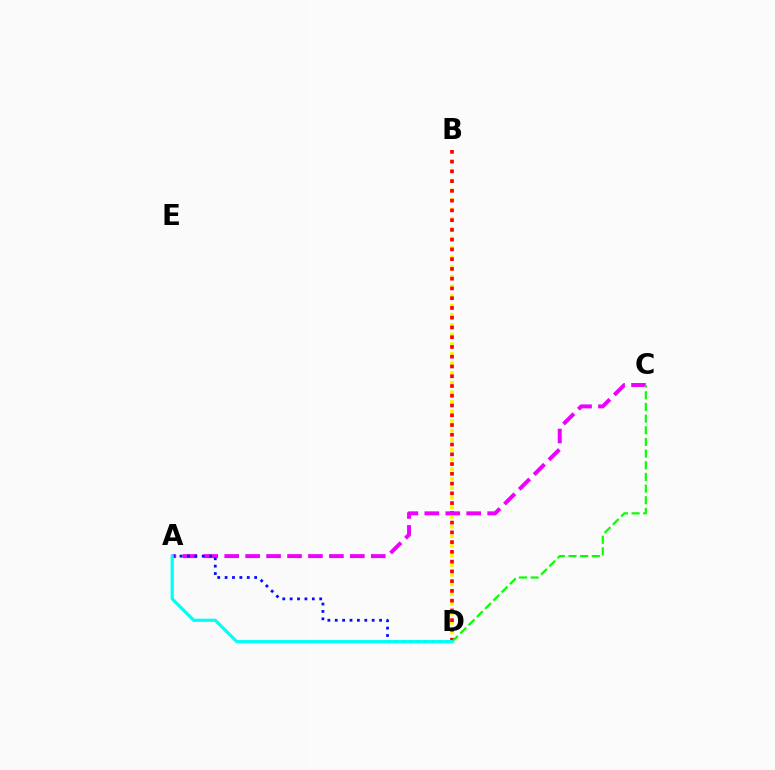{('B', 'D'): [{'color': '#fcf500', 'line_style': 'dotted', 'thickness': 2.61}, {'color': '#ff0000', 'line_style': 'dotted', 'thickness': 2.65}], ('A', 'C'): [{'color': '#ee00ff', 'line_style': 'dashed', 'thickness': 2.84}], ('A', 'D'): [{'color': '#0010ff', 'line_style': 'dotted', 'thickness': 2.01}, {'color': '#00fff6', 'line_style': 'solid', 'thickness': 2.31}], ('C', 'D'): [{'color': '#08ff00', 'line_style': 'dashed', 'thickness': 1.58}]}